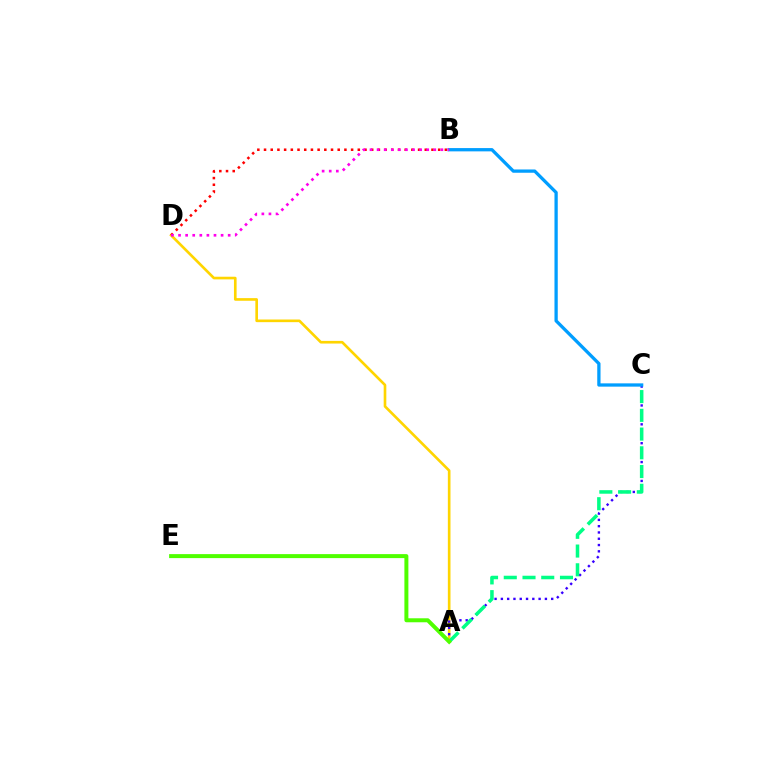{('A', 'D'): [{'color': '#ffd500', 'line_style': 'solid', 'thickness': 1.91}], ('A', 'C'): [{'color': '#3700ff', 'line_style': 'dotted', 'thickness': 1.71}, {'color': '#00ff86', 'line_style': 'dashed', 'thickness': 2.55}], ('B', 'C'): [{'color': '#009eff', 'line_style': 'solid', 'thickness': 2.36}], ('B', 'D'): [{'color': '#ff0000', 'line_style': 'dotted', 'thickness': 1.82}, {'color': '#ff00ed', 'line_style': 'dotted', 'thickness': 1.93}], ('A', 'E'): [{'color': '#4fff00', 'line_style': 'solid', 'thickness': 2.87}]}